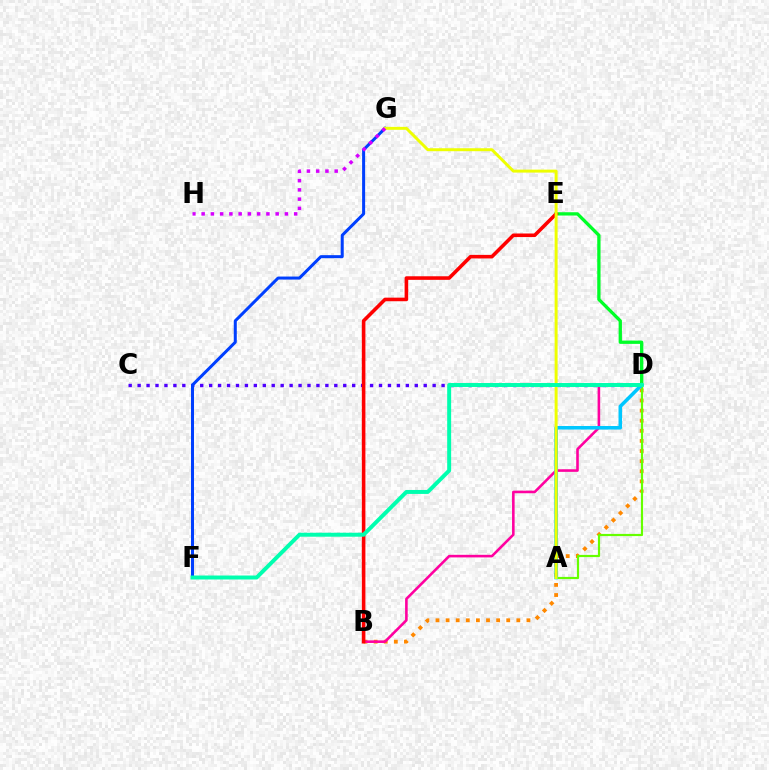{('B', 'D'): [{'color': '#ff8800', 'line_style': 'dotted', 'thickness': 2.75}, {'color': '#ff00a0', 'line_style': 'solid', 'thickness': 1.86}], ('A', 'D'): [{'color': '#66ff00', 'line_style': 'solid', 'thickness': 1.57}, {'color': '#00c7ff', 'line_style': 'solid', 'thickness': 2.55}], ('D', 'E'): [{'color': '#00ff27', 'line_style': 'solid', 'thickness': 2.38}], ('C', 'D'): [{'color': '#4f00ff', 'line_style': 'dotted', 'thickness': 2.43}], ('B', 'E'): [{'color': '#ff0000', 'line_style': 'solid', 'thickness': 2.58}], ('F', 'G'): [{'color': '#003fff', 'line_style': 'solid', 'thickness': 2.17}], ('A', 'G'): [{'color': '#eeff00', 'line_style': 'solid', 'thickness': 2.13}], ('D', 'F'): [{'color': '#00ffaf', 'line_style': 'solid', 'thickness': 2.85}], ('G', 'H'): [{'color': '#d600ff', 'line_style': 'dotted', 'thickness': 2.51}]}